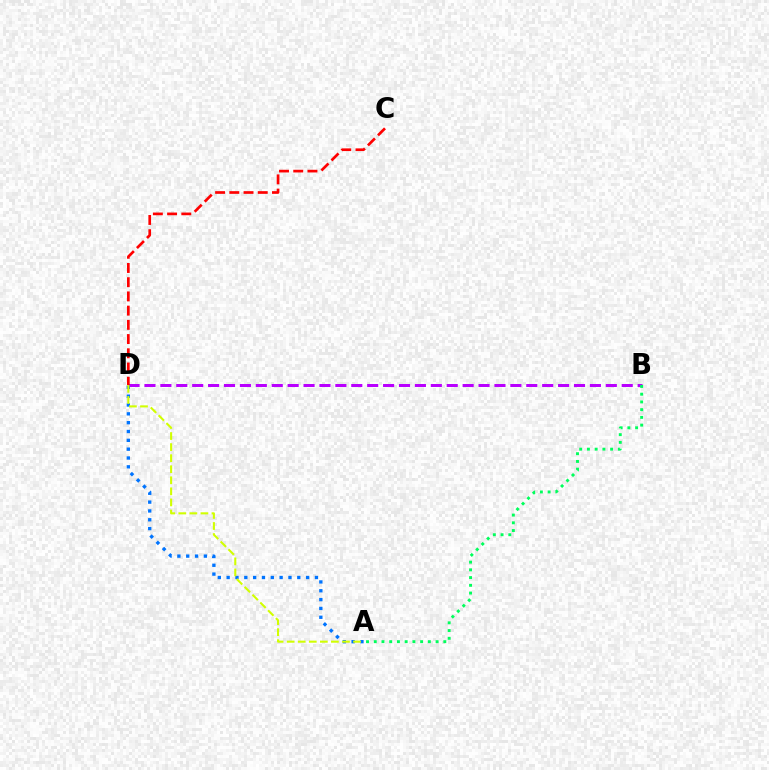{('B', 'D'): [{'color': '#b900ff', 'line_style': 'dashed', 'thickness': 2.16}], ('A', 'D'): [{'color': '#0074ff', 'line_style': 'dotted', 'thickness': 2.4}, {'color': '#d1ff00', 'line_style': 'dashed', 'thickness': 1.5}], ('A', 'B'): [{'color': '#00ff5c', 'line_style': 'dotted', 'thickness': 2.1}], ('C', 'D'): [{'color': '#ff0000', 'line_style': 'dashed', 'thickness': 1.93}]}